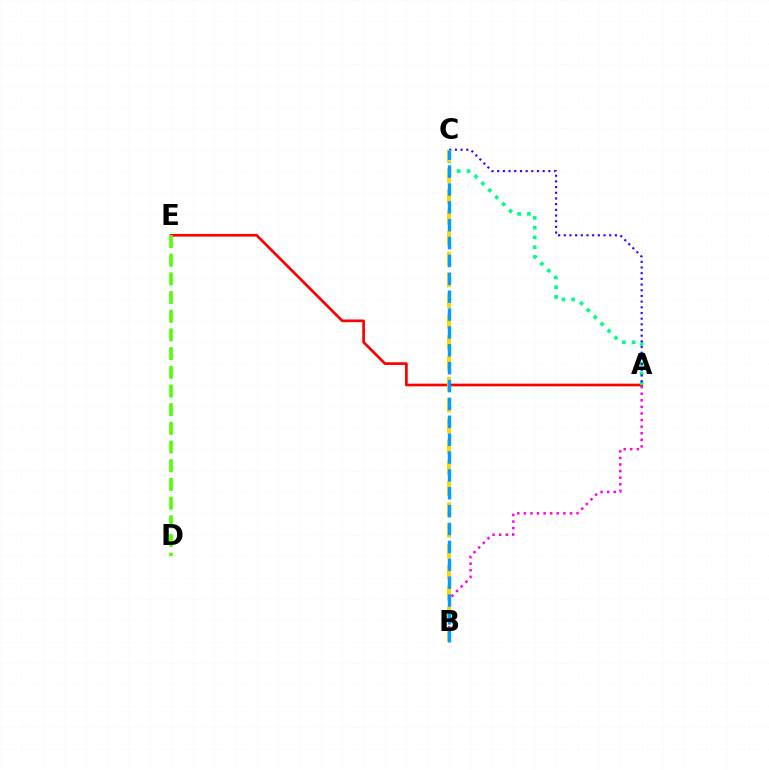{('A', 'E'): [{'color': '#ff0000', 'line_style': 'solid', 'thickness': 1.94}], ('A', 'C'): [{'color': '#00ff86', 'line_style': 'dotted', 'thickness': 2.66}, {'color': '#3700ff', 'line_style': 'dotted', 'thickness': 1.54}], ('A', 'B'): [{'color': '#ff00ed', 'line_style': 'dotted', 'thickness': 1.79}], ('D', 'E'): [{'color': '#4fff00', 'line_style': 'dashed', 'thickness': 2.54}], ('B', 'C'): [{'color': '#ffd500', 'line_style': 'dashed', 'thickness': 2.84}, {'color': '#009eff', 'line_style': 'dashed', 'thickness': 2.43}]}